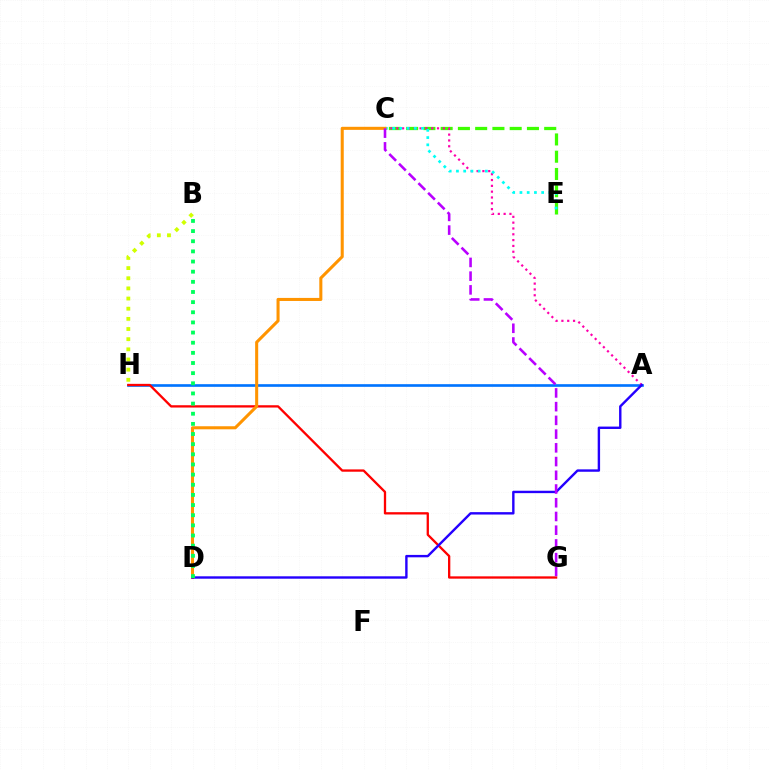{('B', 'H'): [{'color': '#d1ff00', 'line_style': 'dotted', 'thickness': 2.76}], ('A', 'H'): [{'color': '#0074ff', 'line_style': 'solid', 'thickness': 1.91}], ('G', 'H'): [{'color': '#ff0000', 'line_style': 'solid', 'thickness': 1.66}], ('C', 'E'): [{'color': '#3dff00', 'line_style': 'dashed', 'thickness': 2.34}, {'color': '#00fff6', 'line_style': 'dotted', 'thickness': 1.97}], ('A', 'C'): [{'color': '#ff00ac', 'line_style': 'dotted', 'thickness': 1.58}], ('C', 'D'): [{'color': '#ff9400', 'line_style': 'solid', 'thickness': 2.2}], ('A', 'D'): [{'color': '#2500ff', 'line_style': 'solid', 'thickness': 1.73}], ('C', 'G'): [{'color': '#b900ff', 'line_style': 'dashed', 'thickness': 1.86}], ('B', 'D'): [{'color': '#00ff5c', 'line_style': 'dotted', 'thickness': 2.76}]}